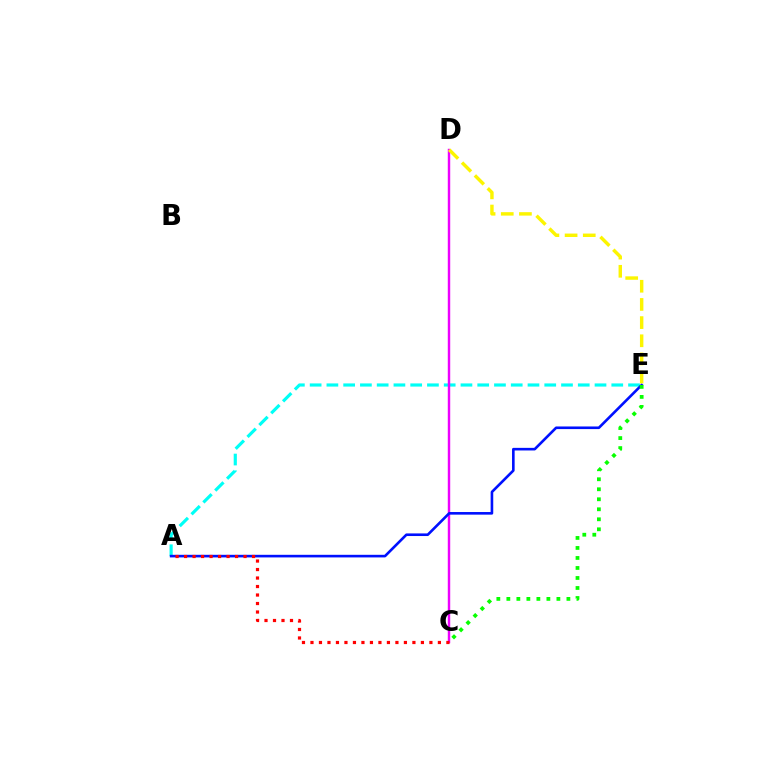{('A', 'E'): [{'color': '#00fff6', 'line_style': 'dashed', 'thickness': 2.28}, {'color': '#0010ff', 'line_style': 'solid', 'thickness': 1.88}], ('C', 'D'): [{'color': '#ee00ff', 'line_style': 'solid', 'thickness': 1.75}], ('D', 'E'): [{'color': '#fcf500', 'line_style': 'dashed', 'thickness': 2.47}], ('A', 'C'): [{'color': '#ff0000', 'line_style': 'dotted', 'thickness': 2.31}], ('C', 'E'): [{'color': '#08ff00', 'line_style': 'dotted', 'thickness': 2.72}]}